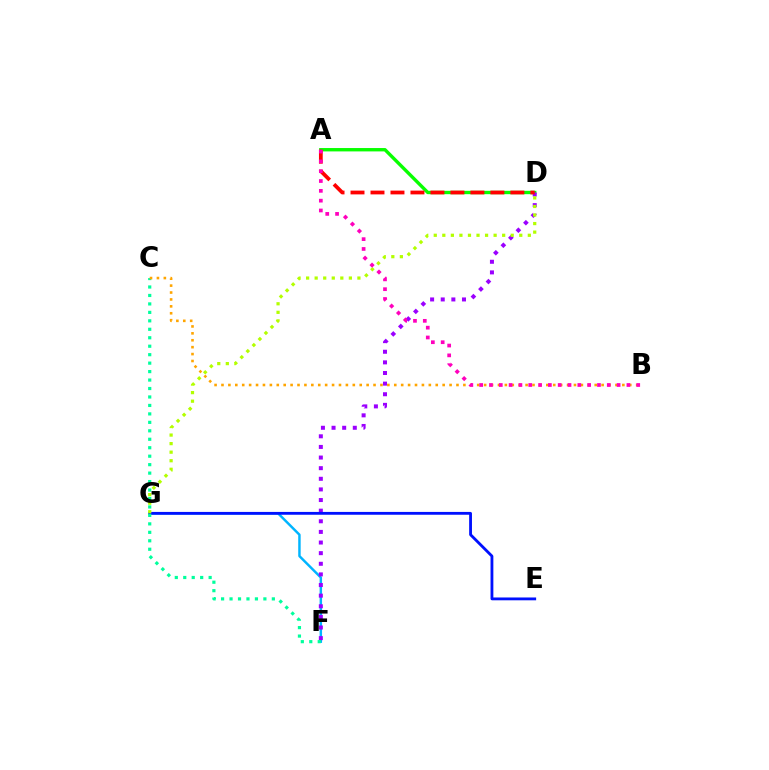{('F', 'G'): [{'color': '#00b5ff', 'line_style': 'solid', 'thickness': 1.77}], ('A', 'D'): [{'color': '#08ff00', 'line_style': 'solid', 'thickness': 2.42}, {'color': '#ff0000', 'line_style': 'dashed', 'thickness': 2.71}], ('D', 'F'): [{'color': '#9b00ff', 'line_style': 'dotted', 'thickness': 2.89}], ('E', 'G'): [{'color': '#0010ff', 'line_style': 'solid', 'thickness': 2.03}], ('D', 'G'): [{'color': '#b3ff00', 'line_style': 'dotted', 'thickness': 2.32}], ('C', 'F'): [{'color': '#00ff9d', 'line_style': 'dotted', 'thickness': 2.3}], ('B', 'C'): [{'color': '#ffa500', 'line_style': 'dotted', 'thickness': 1.88}], ('A', 'B'): [{'color': '#ff00bd', 'line_style': 'dotted', 'thickness': 2.67}]}